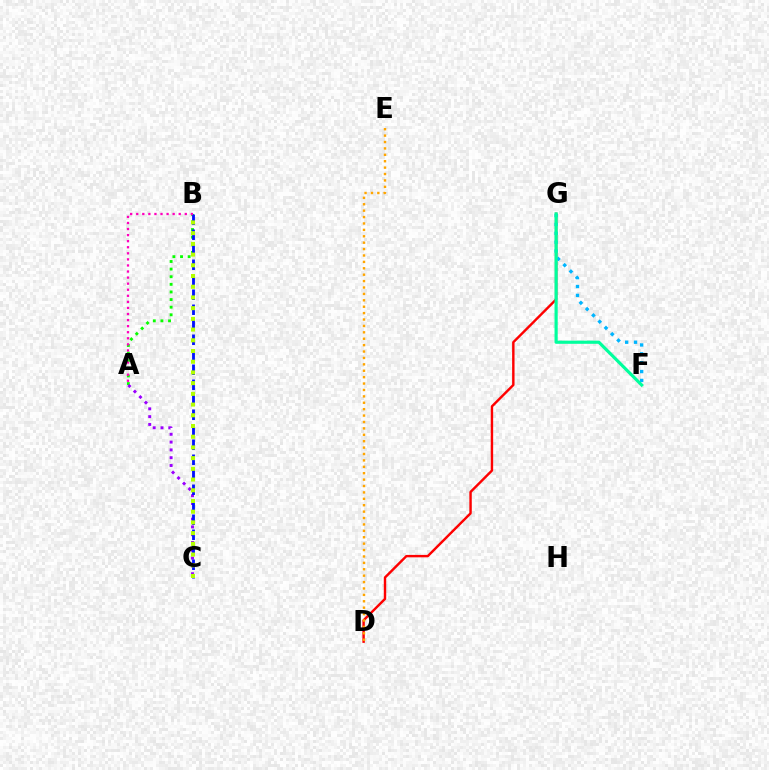{('A', 'B'): [{'color': '#08ff00', 'line_style': 'dotted', 'thickness': 2.07}, {'color': '#ff00bd', 'line_style': 'dotted', 'thickness': 1.65}], ('D', 'G'): [{'color': '#ff0000', 'line_style': 'solid', 'thickness': 1.74}], ('D', 'E'): [{'color': '#ffa500', 'line_style': 'dotted', 'thickness': 1.74}], ('F', 'G'): [{'color': '#00b5ff', 'line_style': 'dotted', 'thickness': 2.41}, {'color': '#00ff9d', 'line_style': 'solid', 'thickness': 2.28}], ('A', 'C'): [{'color': '#9b00ff', 'line_style': 'dotted', 'thickness': 2.12}], ('B', 'C'): [{'color': '#0010ff', 'line_style': 'dashed', 'thickness': 2.04}, {'color': '#b3ff00', 'line_style': 'dotted', 'thickness': 2.91}]}